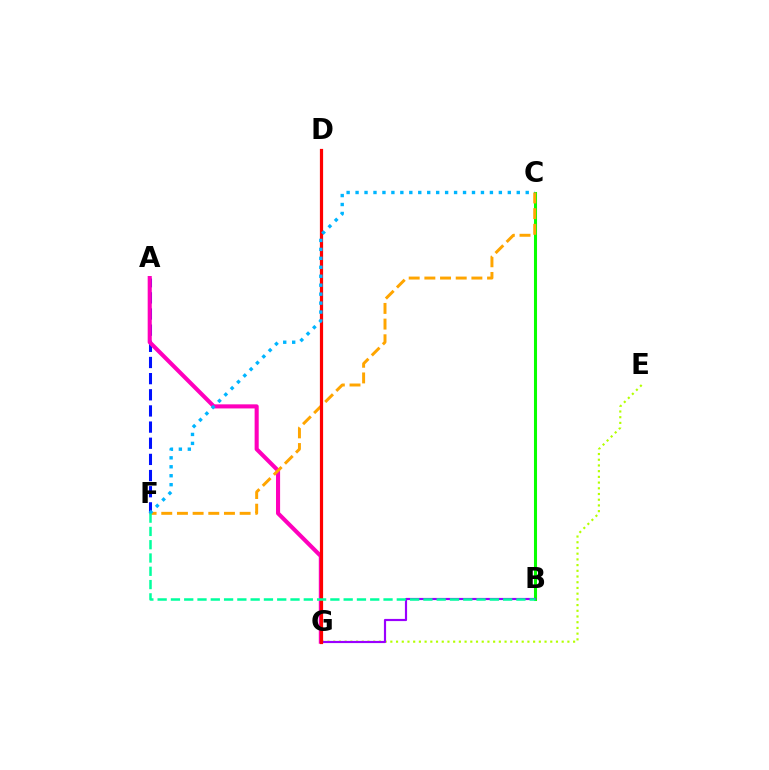{('A', 'F'): [{'color': '#0010ff', 'line_style': 'dashed', 'thickness': 2.19}], ('E', 'G'): [{'color': '#b3ff00', 'line_style': 'dotted', 'thickness': 1.55}], ('B', 'C'): [{'color': '#08ff00', 'line_style': 'solid', 'thickness': 2.2}], ('A', 'G'): [{'color': '#ff00bd', 'line_style': 'solid', 'thickness': 2.94}], ('C', 'F'): [{'color': '#ffa500', 'line_style': 'dashed', 'thickness': 2.13}, {'color': '#00b5ff', 'line_style': 'dotted', 'thickness': 2.43}], ('B', 'G'): [{'color': '#9b00ff', 'line_style': 'solid', 'thickness': 1.56}], ('D', 'G'): [{'color': '#ff0000', 'line_style': 'solid', 'thickness': 2.31}], ('B', 'F'): [{'color': '#00ff9d', 'line_style': 'dashed', 'thickness': 1.81}]}